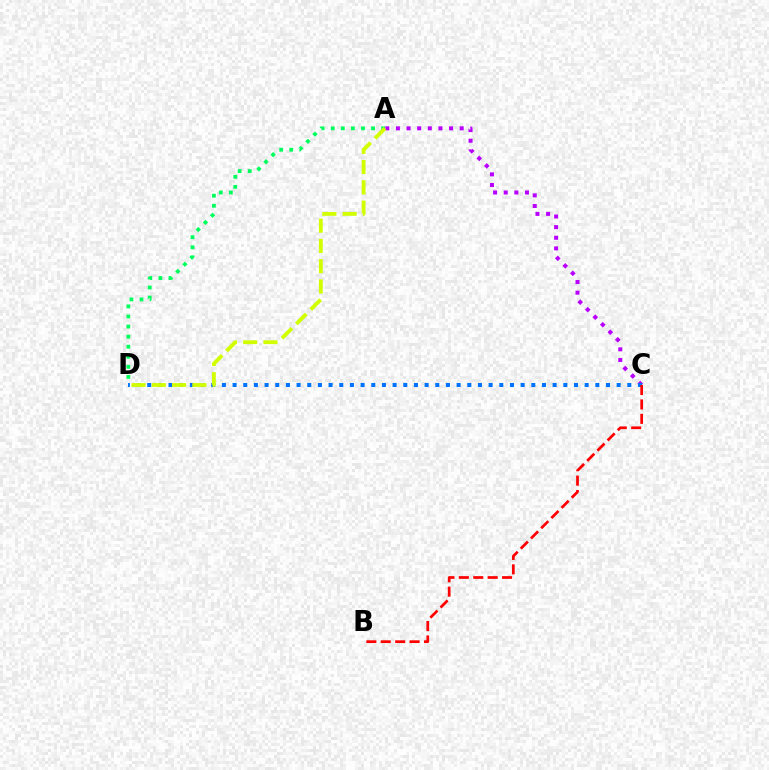{('A', 'C'): [{'color': '#b900ff', 'line_style': 'dotted', 'thickness': 2.89}], ('C', 'D'): [{'color': '#0074ff', 'line_style': 'dotted', 'thickness': 2.9}], ('A', 'D'): [{'color': '#00ff5c', 'line_style': 'dotted', 'thickness': 2.74}, {'color': '#d1ff00', 'line_style': 'dashed', 'thickness': 2.75}], ('B', 'C'): [{'color': '#ff0000', 'line_style': 'dashed', 'thickness': 1.96}]}